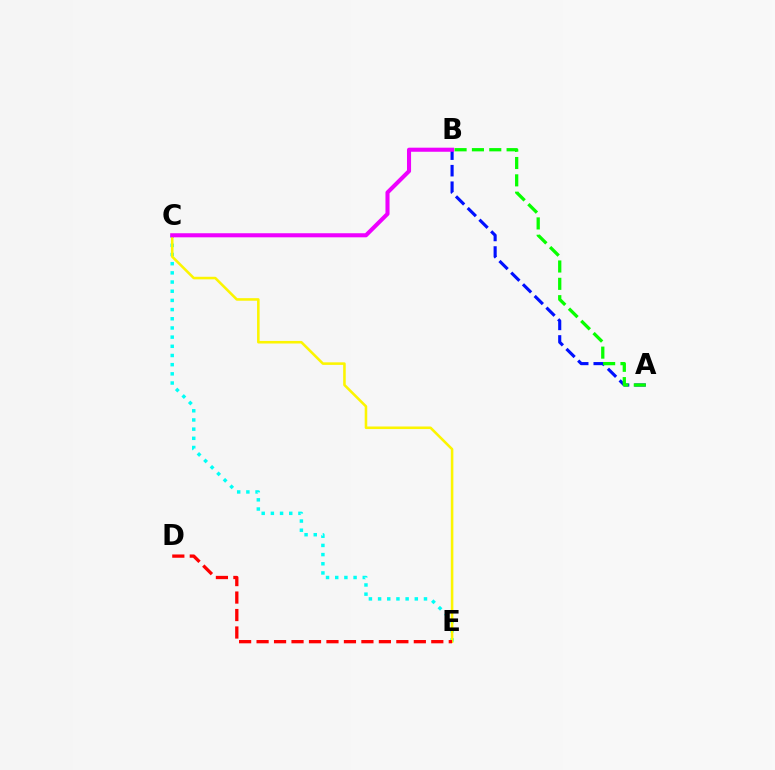{('C', 'E'): [{'color': '#00fff6', 'line_style': 'dotted', 'thickness': 2.49}, {'color': '#fcf500', 'line_style': 'solid', 'thickness': 1.85}], ('A', 'B'): [{'color': '#0010ff', 'line_style': 'dashed', 'thickness': 2.25}, {'color': '#08ff00', 'line_style': 'dashed', 'thickness': 2.36}], ('D', 'E'): [{'color': '#ff0000', 'line_style': 'dashed', 'thickness': 2.37}], ('B', 'C'): [{'color': '#ee00ff', 'line_style': 'solid', 'thickness': 2.93}]}